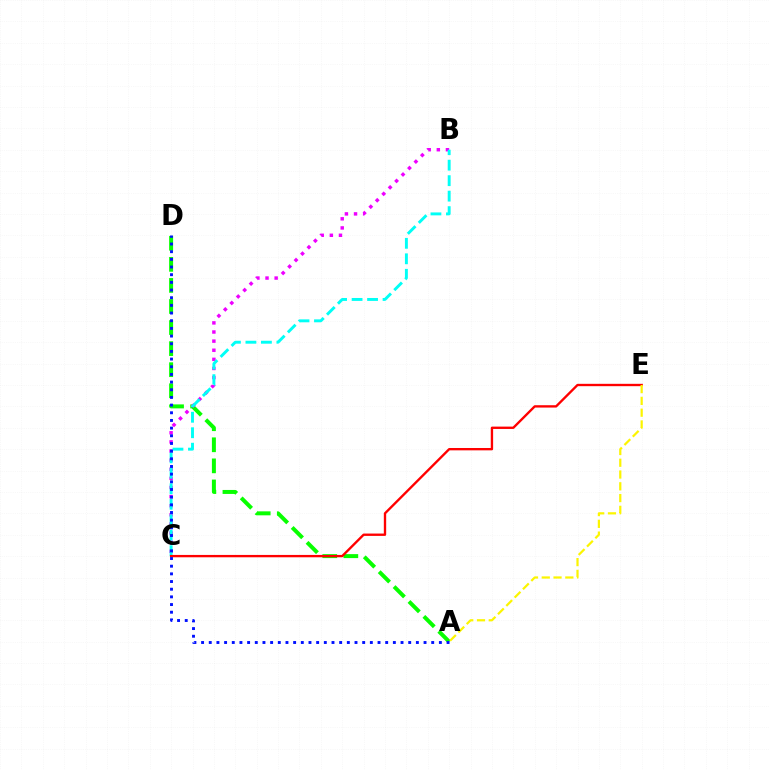{('A', 'D'): [{'color': '#08ff00', 'line_style': 'dashed', 'thickness': 2.86}, {'color': '#0010ff', 'line_style': 'dotted', 'thickness': 2.08}], ('B', 'C'): [{'color': '#ee00ff', 'line_style': 'dotted', 'thickness': 2.48}, {'color': '#00fff6', 'line_style': 'dashed', 'thickness': 2.1}], ('C', 'E'): [{'color': '#ff0000', 'line_style': 'solid', 'thickness': 1.69}], ('A', 'E'): [{'color': '#fcf500', 'line_style': 'dashed', 'thickness': 1.6}]}